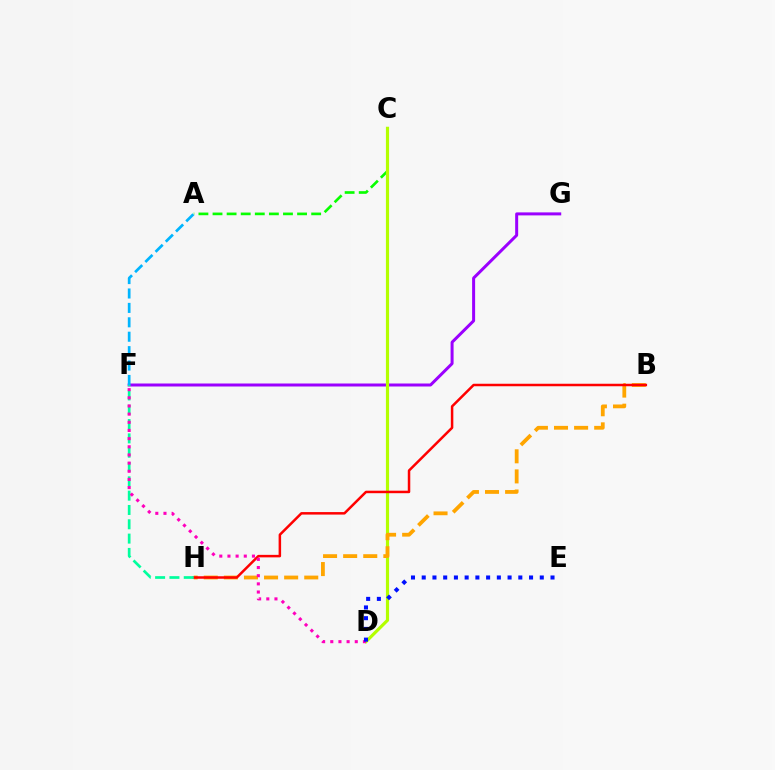{('F', 'G'): [{'color': '#9b00ff', 'line_style': 'solid', 'thickness': 2.16}], ('A', 'C'): [{'color': '#08ff00', 'line_style': 'dashed', 'thickness': 1.91}], ('C', 'D'): [{'color': '#b3ff00', 'line_style': 'solid', 'thickness': 2.28}], ('B', 'H'): [{'color': '#ffa500', 'line_style': 'dashed', 'thickness': 2.73}, {'color': '#ff0000', 'line_style': 'solid', 'thickness': 1.8}], ('F', 'H'): [{'color': '#00ff9d', 'line_style': 'dashed', 'thickness': 1.95}], ('A', 'F'): [{'color': '#00b5ff', 'line_style': 'dashed', 'thickness': 1.96}], ('D', 'F'): [{'color': '#ff00bd', 'line_style': 'dotted', 'thickness': 2.22}], ('D', 'E'): [{'color': '#0010ff', 'line_style': 'dotted', 'thickness': 2.92}]}